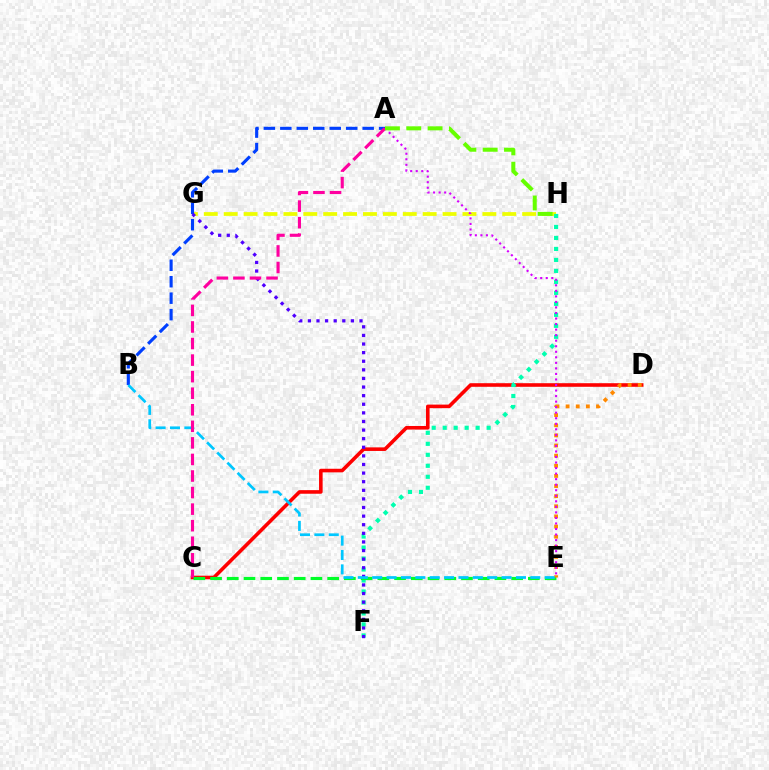{('G', 'H'): [{'color': '#eeff00', 'line_style': 'dashed', 'thickness': 2.7}], ('C', 'D'): [{'color': '#ff0000', 'line_style': 'solid', 'thickness': 2.59}], ('A', 'B'): [{'color': '#003fff', 'line_style': 'dashed', 'thickness': 2.24}], ('F', 'H'): [{'color': '#00ffaf', 'line_style': 'dotted', 'thickness': 2.99}], ('C', 'E'): [{'color': '#00ff27', 'line_style': 'dashed', 'thickness': 2.27}], ('D', 'E'): [{'color': '#ff8800', 'line_style': 'dotted', 'thickness': 2.75}], ('A', 'E'): [{'color': '#d600ff', 'line_style': 'dotted', 'thickness': 1.5}], ('F', 'G'): [{'color': '#4f00ff', 'line_style': 'dotted', 'thickness': 2.34}], ('B', 'E'): [{'color': '#00c7ff', 'line_style': 'dashed', 'thickness': 1.95}], ('A', 'C'): [{'color': '#ff00a0', 'line_style': 'dashed', 'thickness': 2.25}], ('A', 'H'): [{'color': '#66ff00', 'line_style': 'dashed', 'thickness': 2.9}]}